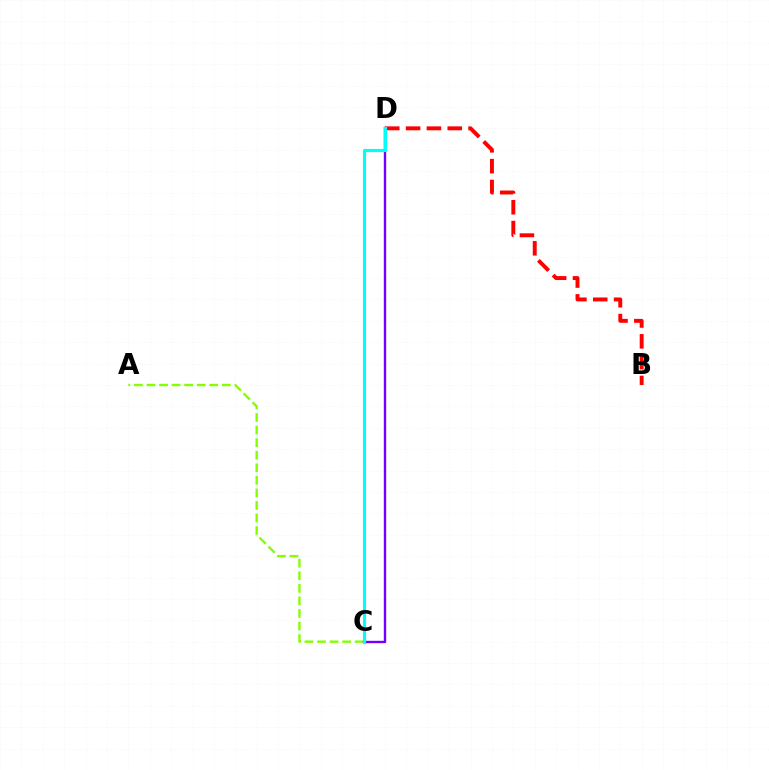{('A', 'C'): [{'color': '#84ff00', 'line_style': 'dashed', 'thickness': 1.71}], ('C', 'D'): [{'color': '#7200ff', 'line_style': 'solid', 'thickness': 1.72}, {'color': '#00fff6', 'line_style': 'solid', 'thickness': 2.28}], ('B', 'D'): [{'color': '#ff0000', 'line_style': 'dashed', 'thickness': 2.83}]}